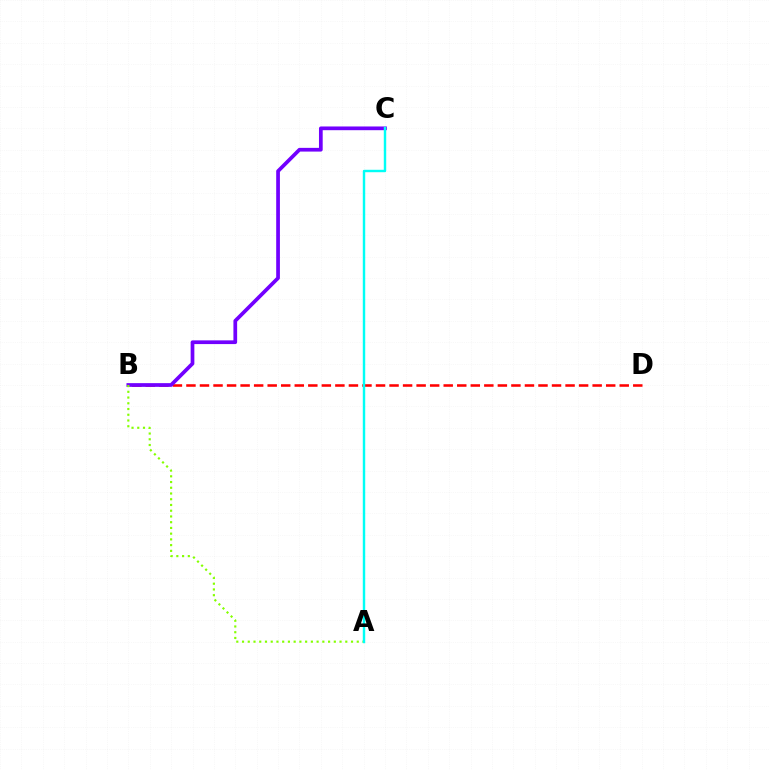{('B', 'D'): [{'color': '#ff0000', 'line_style': 'dashed', 'thickness': 1.84}], ('B', 'C'): [{'color': '#7200ff', 'line_style': 'solid', 'thickness': 2.68}], ('A', 'B'): [{'color': '#84ff00', 'line_style': 'dotted', 'thickness': 1.56}], ('A', 'C'): [{'color': '#00fff6', 'line_style': 'solid', 'thickness': 1.75}]}